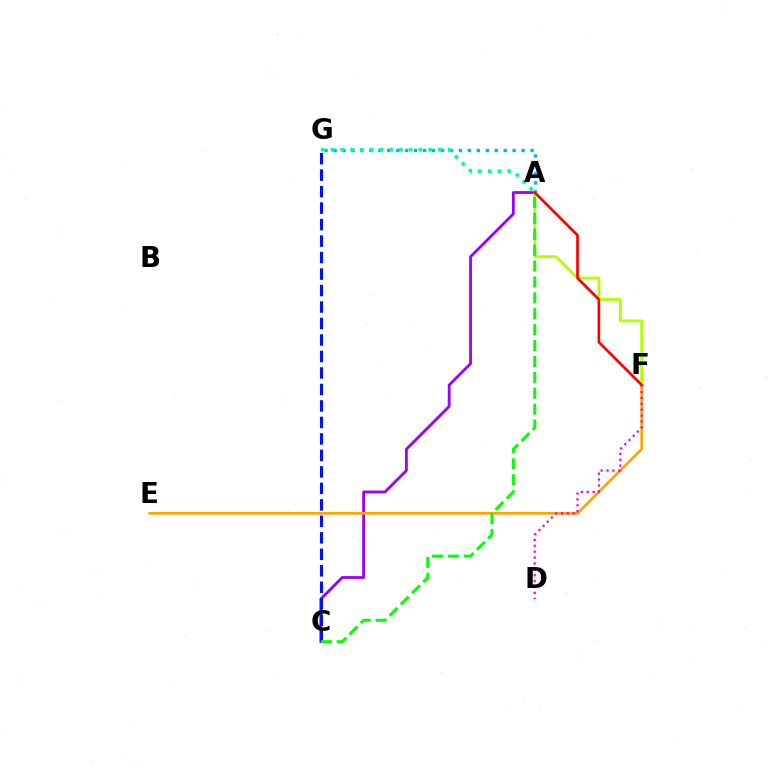{('A', 'C'): [{'color': '#9b00ff', 'line_style': 'solid', 'thickness': 2.01}, {'color': '#08ff00', 'line_style': 'dashed', 'thickness': 2.16}], ('A', 'G'): [{'color': '#00b5ff', 'line_style': 'dotted', 'thickness': 2.43}, {'color': '#00ff9d', 'line_style': 'dotted', 'thickness': 2.65}], ('E', 'F'): [{'color': '#ffa500', 'line_style': 'solid', 'thickness': 1.96}], ('D', 'F'): [{'color': '#ff00bd', 'line_style': 'dotted', 'thickness': 1.6}], ('A', 'F'): [{'color': '#b3ff00', 'line_style': 'solid', 'thickness': 2.03}, {'color': '#ff0000', 'line_style': 'solid', 'thickness': 1.94}], ('C', 'G'): [{'color': '#0010ff', 'line_style': 'dashed', 'thickness': 2.24}]}